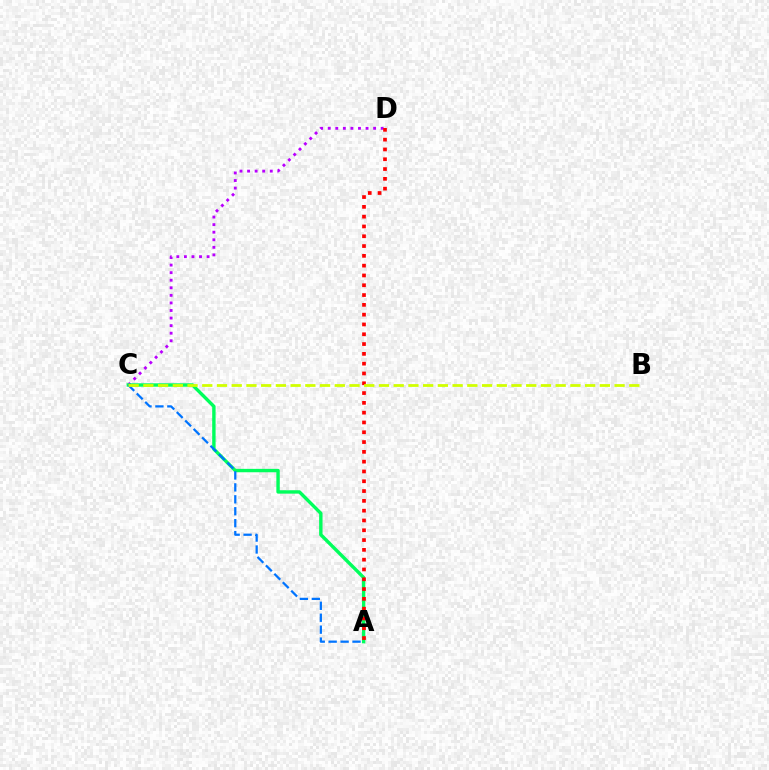{('C', 'D'): [{'color': '#b900ff', 'line_style': 'dotted', 'thickness': 2.06}], ('A', 'C'): [{'color': '#00ff5c', 'line_style': 'solid', 'thickness': 2.44}, {'color': '#0074ff', 'line_style': 'dashed', 'thickness': 1.62}], ('A', 'D'): [{'color': '#ff0000', 'line_style': 'dotted', 'thickness': 2.66}], ('B', 'C'): [{'color': '#d1ff00', 'line_style': 'dashed', 'thickness': 2.0}]}